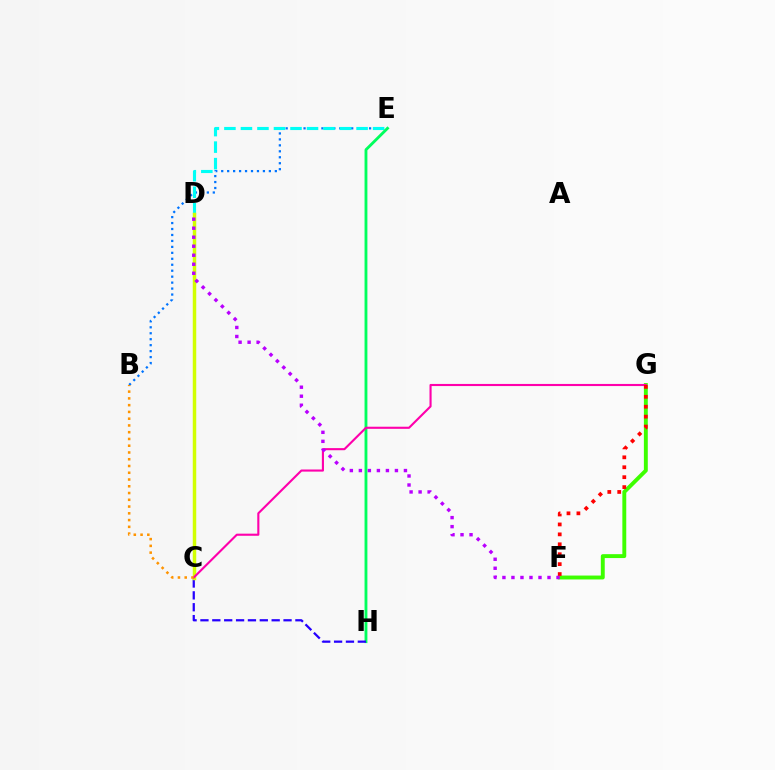{('B', 'E'): [{'color': '#0074ff', 'line_style': 'dotted', 'thickness': 1.62}], ('D', 'E'): [{'color': '#00fff6', 'line_style': 'dashed', 'thickness': 2.24}], ('E', 'H'): [{'color': '#00ff5c', 'line_style': 'solid', 'thickness': 2.05}], ('C', 'H'): [{'color': '#2500ff', 'line_style': 'dashed', 'thickness': 1.61}], ('F', 'G'): [{'color': '#3dff00', 'line_style': 'solid', 'thickness': 2.81}, {'color': '#ff0000', 'line_style': 'dotted', 'thickness': 2.7}], ('C', 'D'): [{'color': '#d1ff00', 'line_style': 'solid', 'thickness': 2.5}], ('C', 'G'): [{'color': '#ff00ac', 'line_style': 'solid', 'thickness': 1.52}], ('B', 'C'): [{'color': '#ff9400', 'line_style': 'dotted', 'thickness': 1.84}], ('D', 'F'): [{'color': '#b900ff', 'line_style': 'dotted', 'thickness': 2.45}]}